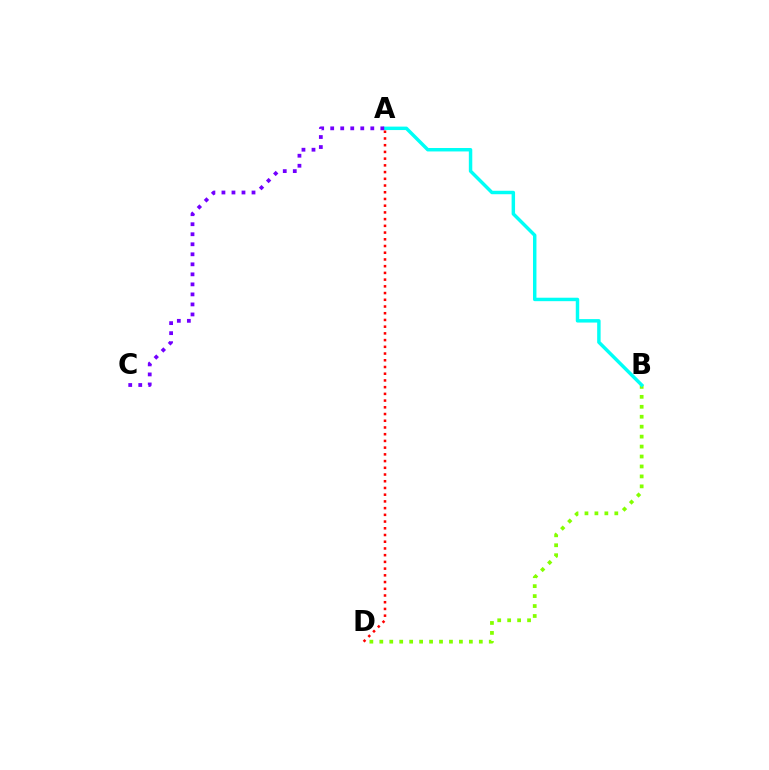{('B', 'D'): [{'color': '#84ff00', 'line_style': 'dotted', 'thickness': 2.7}], ('A', 'B'): [{'color': '#00fff6', 'line_style': 'solid', 'thickness': 2.49}], ('A', 'C'): [{'color': '#7200ff', 'line_style': 'dotted', 'thickness': 2.72}], ('A', 'D'): [{'color': '#ff0000', 'line_style': 'dotted', 'thickness': 1.83}]}